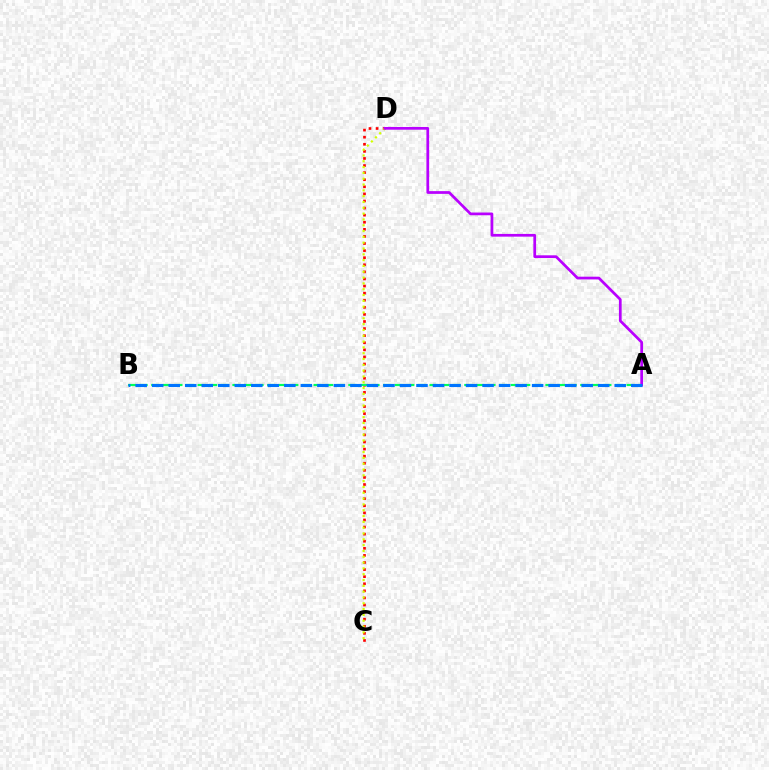{('C', 'D'): [{'color': '#ff0000', 'line_style': 'dotted', 'thickness': 1.93}, {'color': '#d1ff00', 'line_style': 'dotted', 'thickness': 1.58}], ('A', 'B'): [{'color': '#00ff5c', 'line_style': 'dashed', 'thickness': 1.58}, {'color': '#0074ff', 'line_style': 'dashed', 'thickness': 2.24}], ('A', 'D'): [{'color': '#b900ff', 'line_style': 'solid', 'thickness': 1.97}]}